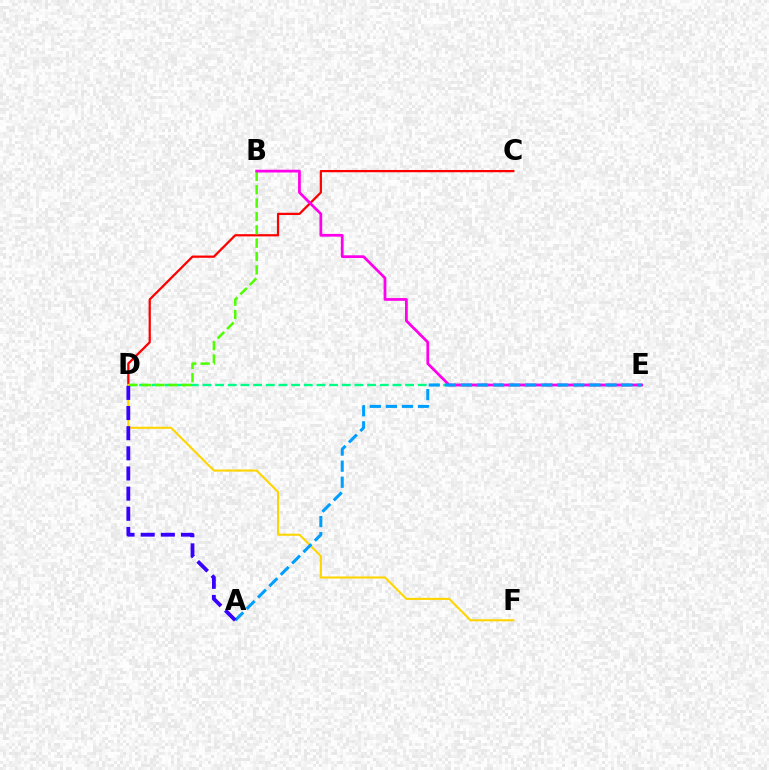{('D', 'E'): [{'color': '#00ff86', 'line_style': 'dashed', 'thickness': 1.72}], ('C', 'D'): [{'color': '#ff0000', 'line_style': 'solid', 'thickness': 1.62}], ('B', 'D'): [{'color': '#4fff00', 'line_style': 'dashed', 'thickness': 1.81}], ('B', 'E'): [{'color': '#ff00ed', 'line_style': 'solid', 'thickness': 1.98}], ('D', 'F'): [{'color': '#ffd500', 'line_style': 'solid', 'thickness': 1.51}], ('A', 'E'): [{'color': '#009eff', 'line_style': 'dashed', 'thickness': 2.18}], ('A', 'D'): [{'color': '#3700ff', 'line_style': 'dashed', 'thickness': 2.74}]}